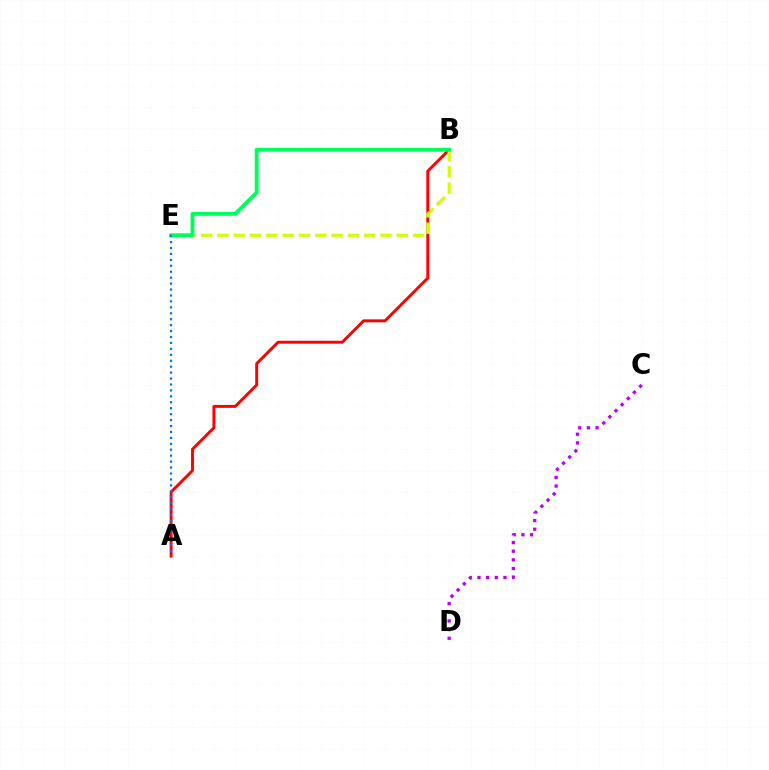{('A', 'B'): [{'color': '#ff0000', 'line_style': 'solid', 'thickness': 2.1}], ('B', 'E'): [{'color': '#d1ff00', 'line_style': 'dashed', 'thickness': 2.22}, {'color': '#00ff5c', 'line_style': 'solid', 'thickness': 2.77}], ('A', 'E'): [{'color': '#0074ff', 'line_style': 'dotted', 'thickness': 1.61}], ('C', 'D'): [{'color': '#b900ff', 'line_style': 'dotted', 'thickness': 2.36}]}